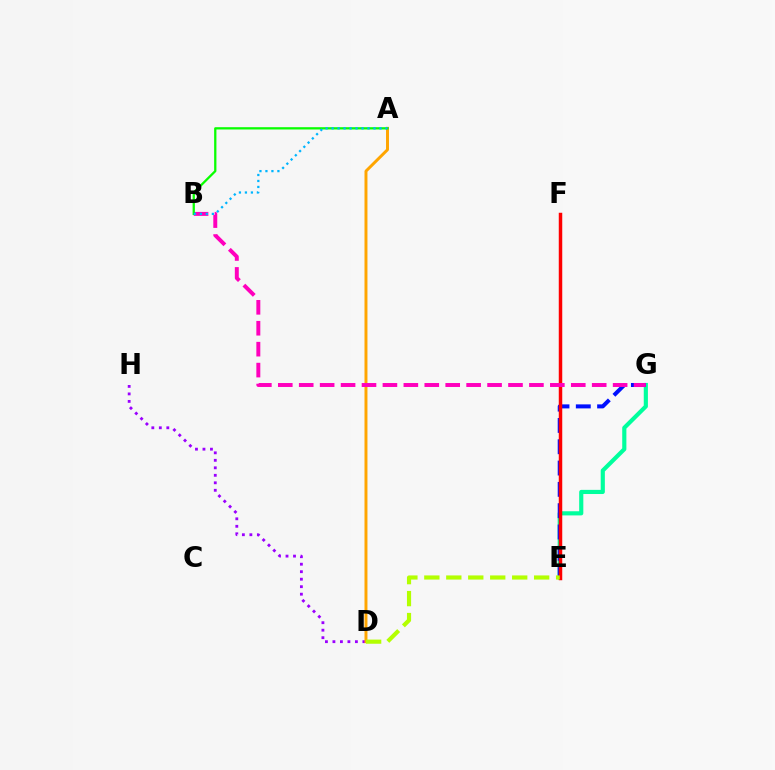{('D', 'H'): [{'color': '#9b00ff', 'line_style': 'dotted', 'thickness': 2.04}], ('E', 'G'): [{'color': '#00ff9d', 'line_style': 'solid', 'thickness': 2.99}, {'color': '#0010ff', 'line_style': 'dashed', 'thickness': 2.89}], ('E', 'F'): [{'color': '#ff0000', 'line_style': 'solid', 'thickness': 2.5}], ('A', 'D'): [{'color': '#ffa500', 'line_style': 'solid', 'thickness': 2.13}], ('B', 'G'): [{'color': '#ff00bd', 'line_style': 'dashed', 'thickness': 2.84}], ('D', 'E'): [{'color': '#b3ff00', 'line_style': 'dashed', 'thickness': 2.98}], ('A', 'B'): [{'color': '#08ff00', 'line_style': 'solid', 'thickness': 1.64}, {'color': '#00b5ff', 'line_style': 'dotted', 'thickness': 1.63}]}